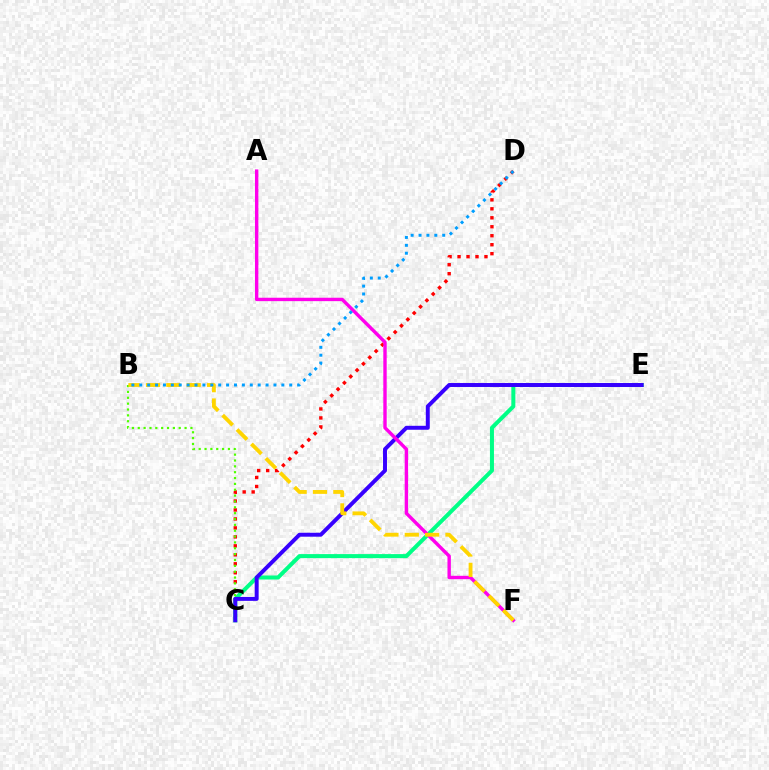{('C', 'D'): [{'color': '#ff0000', 'line_style': 'dotted', 'thickness': 2.44}], ('C', 'E'): [{'color': '#00ff86', 'line_style': 'solid', 'thickness': 2.89}, {'color': '#3700ff', 'line_style': 'solid', 'thickness': 2.85}], ('B', 'C'): [{'color': '#4fff00', 'line_style': 'dotted', 'thickness': 1.59}], ('A', 'F'): [{'color': '#ff00ed', 'line_style': 'solid', 'thickness': 2.44}], ('B', 'F'): [{'color': '#ffd500', 'line_style': 'dashed', 'thickness': 2.76}], ('B', 'D'): [{'color': '#009eff', 'line_style': 'dotted', 'thickness': 2.14}]}